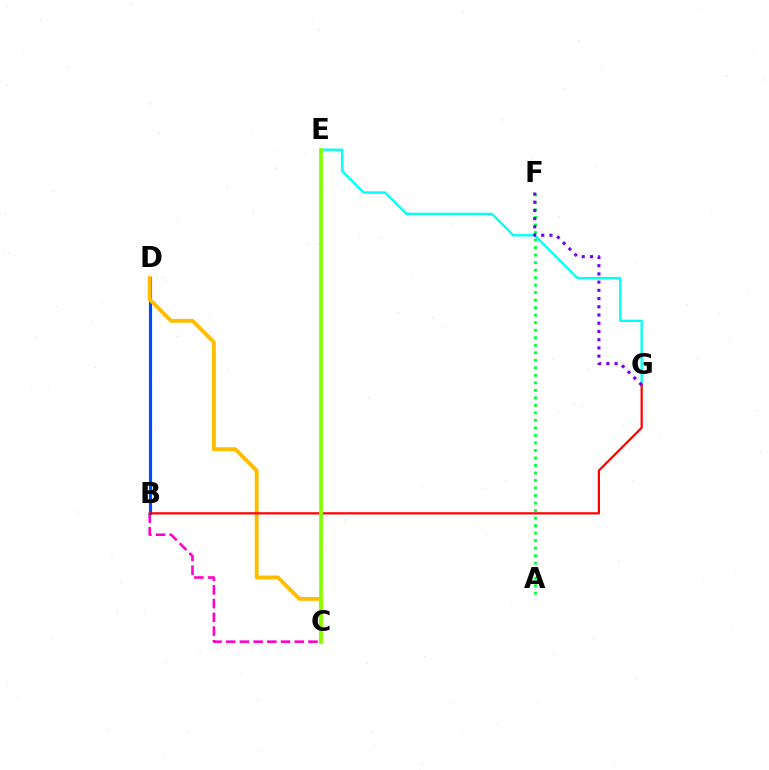{('E', 'G'): [{'color': '#00fff6', 'line_style': 'solid', 'thickness': 1.69}], ('B', 'C'): [{'color': '#ff00cf', 'line_style': 'dashed', 'thickness': 1.86}], ('B', 'D'): [{'color': '#004bff', 'line_style': 'solid', 'thickness': 2.27}], ('A', 'F'): [{'color': '#00ff39', 'line_style': 'dotted', 'thickness': 2.04}], ('C', 'D'): [{'color': '#ffbd00', 'line_style': 'solid', 'thickness': 2.78}], ('B', 'G'): [{'color': '#ff0000', 'line_style': 'solid', 'thickness': 1.6}], ('F', 'G'): [{'color': '#7200ff', 'line_style': 'dotted', 'thickness': 2.23}], ('C', 'E'): [{'color': '#84ff00', 'line_style': 'solid', 'thickness': 2.67}]}